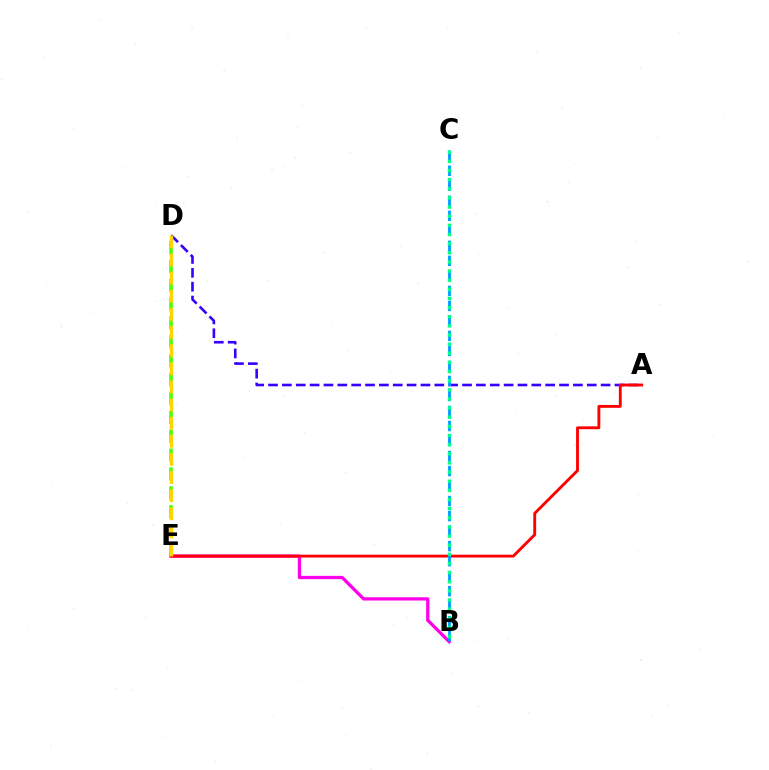{('A', 'D'): [{'color': '#3700ff', 'line_style': 'dashed', 'thickness': 1.88}], ('B', 'E'): [{'color': '#ff00ed', 'line_style': 'solid', 'thickness': 2.36}], ('A', 'E'): [{'color': '#ff0000', 'line_style': 'solid', 'thickness': 2.06}], ('B', 'C'): [{'color': '#009eff', 'line_style': 'dashed', 'thickness': 2.04}, {'color': '#00ff86', 'line_style': 'dotted', 'thickness': 2.48}], ('D', 'E'): [{'color': '#4fff00', 'line_style': 'dashed', 'thickness': 2.56}, {'color': '#ffd500', 'line_style': 'dashed', 'thickness': 2.46}]}